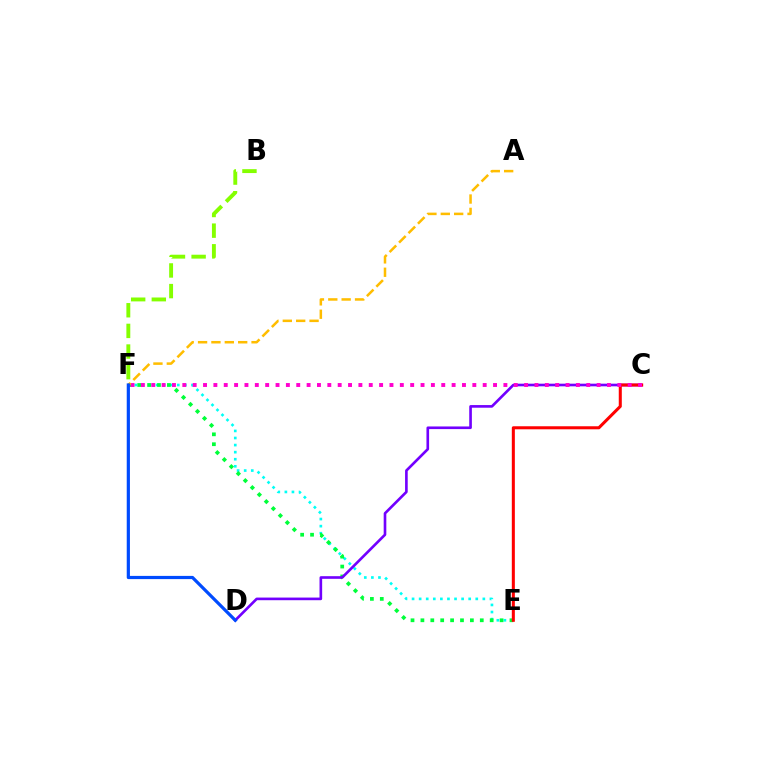{('E', 'F'): [{'color': '#00fff6', 'line_style': 'dotted', 'thickness': 1.92}, {'color': '#00ff39', 'line_style': 'dotted', 'thickness': 2.69}], ('C', 'D'): [{'color': '#7200ff', 'line_style': 'solid', 'thickness': 1.9}], ('B', 'F'): [{'color': '#84ff00', 'line_style': 'dashed', 'thickness': 2.8}], ('C', 'E'): [{'color': '#ff0000', 'line_style': 'solid', 'thickness': 2.19}], ('C', 'F'): [{'color': '#ff00cf', 'line_style': 'dotted', 'thickness': 2.81}], ('A', 'F'): [{'color': '#ffbd00', 'line_style': 'dashed', 'thickness': 1.82}], ('D', 'F'): [{'color': '#004bff', 'line_style': 'solid', 'thickness': 2.3}]}